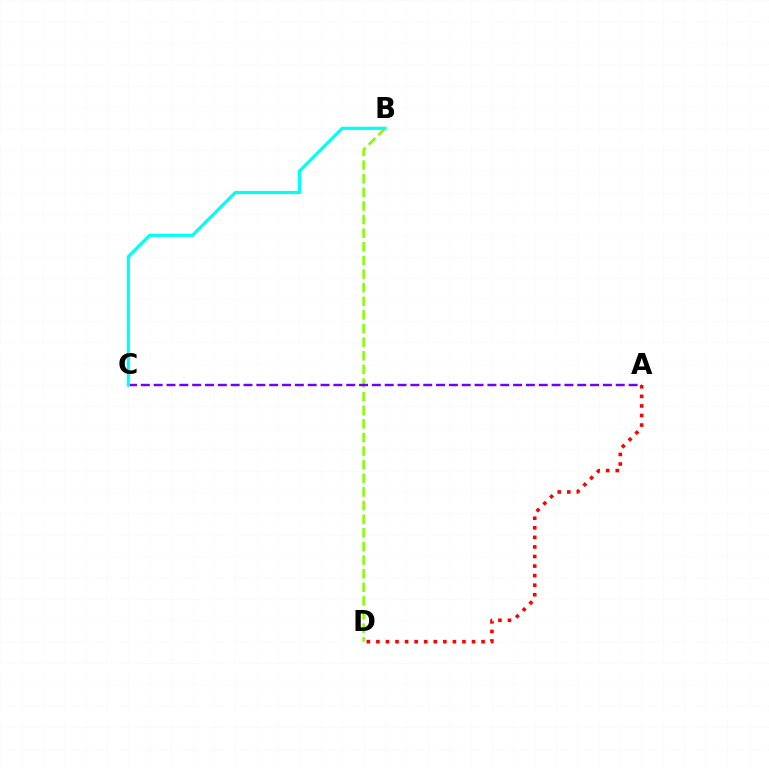{('B', 'D'): [{'color': '#84ff00', 'line_style': 'dashed', 'thickness': 1.85}], ('A', 'C'): [{'color': '#7200ff', 'line_style': 'dashed', 'thickness': 1.74}], ('B', 'C'): [{'color': '#00fff6', 'line_style': 'solid', 'thickness': 2.3}], ('A', 'D'): [{'color': '#ff0000', 'line_style': 'dotted', 'thickness': 2.6}]}